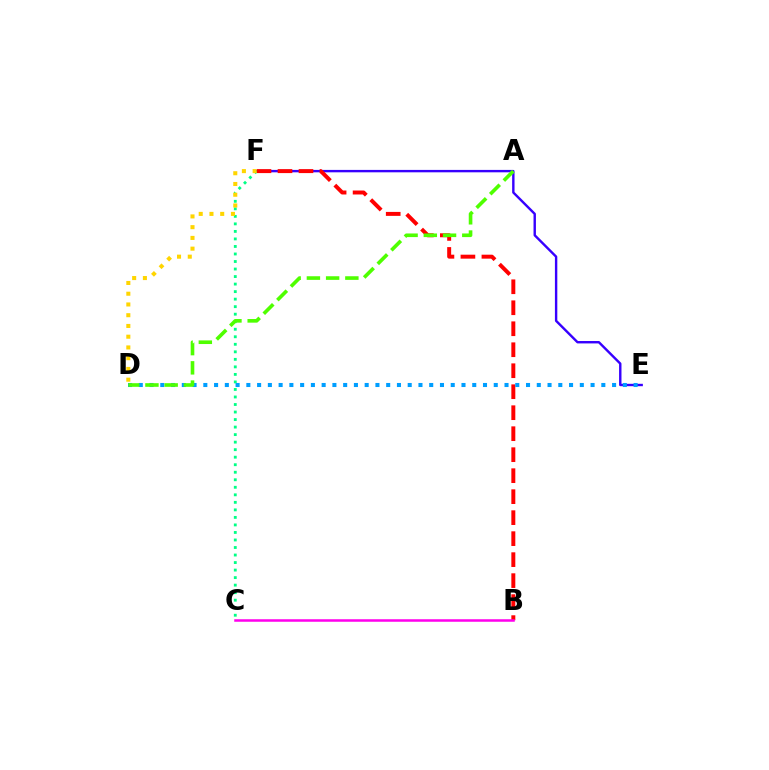{('E', 'F'): [{'color': '#3700ff', 'line_style': 'solid', 'thickness': 1.73}], ('C', 'F'): [{'color': '#00ff86', 'line_style': 'dotted', 'thickness': 2.04}], ('B', 'F'): [{'color': '#ff0000', 'line_style': 'dashed', 'thickness': 2.85}], ('D', 'E'): [{'color': '#009eff', 'line_style': 'dotted', 'thickness': 2.92}], ('B', 'C'): [{'color': '#ff00ed', 'line_style': 'solid', 'thickness': 1.81}], ('A', 'D'): [{'color': '#4fff00', 'line_style': 'dashed', 'thickness': 2.61}], ('D', 'F'): [{'color': '#ffd500', 'line_style': 'dotted', 'thickness': 2.92}]}